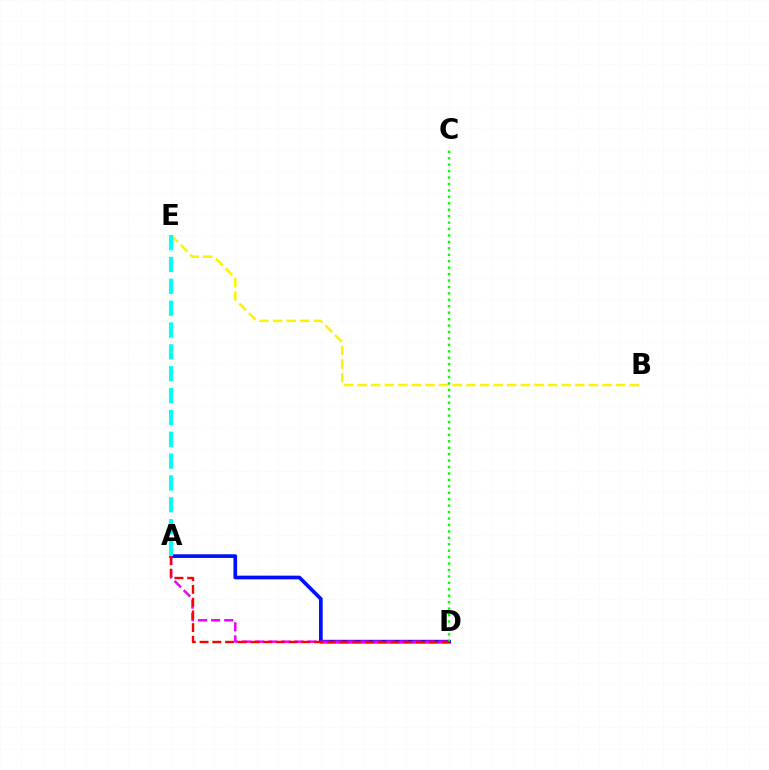{('A', 'D'): [{'color': '#0010ff', 'line_style': 'solid', 'thickness': 2.65}, {'color': '#ee00ff', 'line_style': 'dashed', 'thickness': 1.78}, {'color': '#ff0000', 'line_style': 'dashed', 'thickness': 1.73}], ('C', 'D'): [{'color': '#08ff00', 'line_style': 'dotted', 'thickness': 1.75}], ('B', 'E'): [{'color': '#fcf500', 'line_style': 'dashed', 'thickness': 1.85}], ('A', 'E'): [{'color': '#00fff6', 'line_style': 'dashed', 'thickness': 2.97}]}